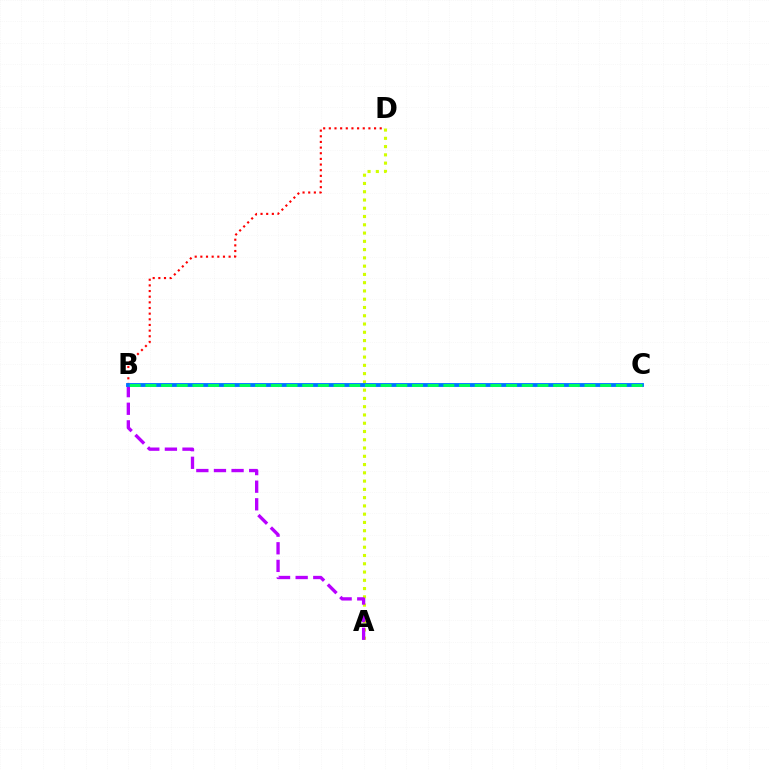{('B', 'D'): [{'color': '#ff0000', 'line_style': 'dotted', 'thickness': 1.54}], ('A', 'D'): [{'color': '#d1ff00', 'line_style': 'dotted', 'thickness': 2.25}], ('A', 'B'): [{'color': '#b900ff', 'line_style': 'dashed', 'thickness': 2.39}], ('B', 'C'): [{'color': '#0074ff', 'line_style': 'solid', 'thickness': 2.77}, {'color': '#00ff5c', 'line_style': 'dashed', 'thickness': 2.13}]}